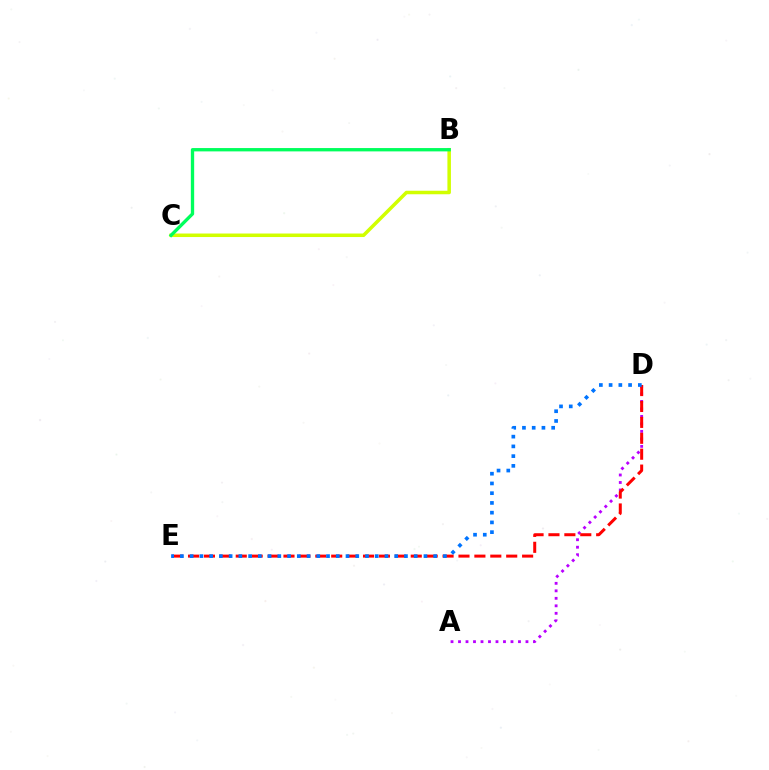{('B', 'C'): [{'color': '#d1ff00', 'line_style': 'solid', 'thickness': 2.53}, {'color': '#00ff5c', 'line_style': 'solid', 'thickness': 2.39}], ('A', 'D'): [{'color': '#b900ff', 'line_style': 'dotted', 'thickness': 2.04}], ('D', 'E'): [{'color': '#ff0000', 'line_style': 'dashed', 'thickness': 2.16}, {'color': '#0074ff', 'line_style': 'dotted', 'thickness': 2.65}]}